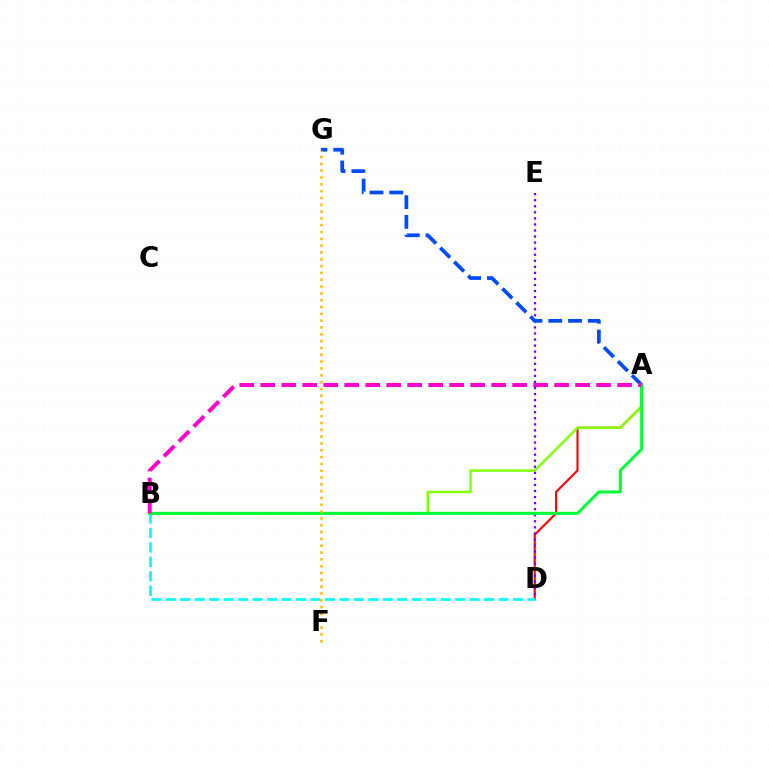{('A', 'D'): [{'color': '#ff0000', 'line_style': 'solid', 'thickness': 1.52}], ('D', 'E'): [{'color': '#7200ff', 'line_style': 'dotted', 'thickness': 1.65}], ('A', 'B'): [{'color': '#84ff00', 'line_style': 'solid', 'thickness': 1.79}, {'color': '#00ff39', 'line_style': 'solid', 'thickness': 2.18}, {'color': '#ff00cf', 'line_style': 'dashed', 'thickness': 2.85}], ('A', 'G'): [{'color': '#004bff', 'line_style': 'dashed', 'thickness': 2.69}], ('B', 'D'): [{'color': '#00fff6', 'line_style': 'dashed', 'thickness': 1.97}], ('F', 'G'): [{'color': '#ffbd00', 'line_style': 'dotted', 'thickness': 1.85}]}